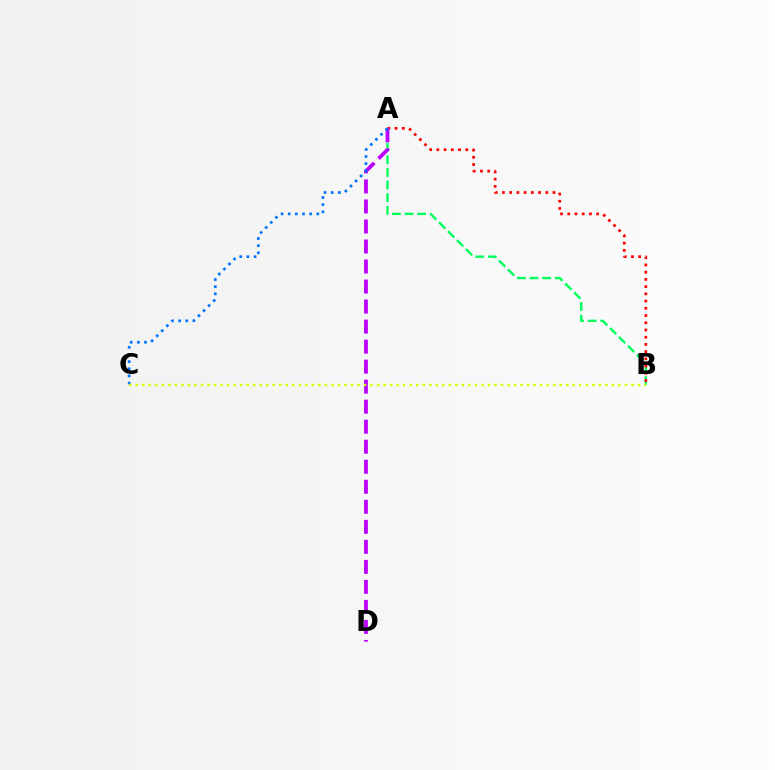{('A', 'B'): [{'color': '#00ff5c', 'line_style': 'dashed', 'thickness': 1.71}, {'color': '#ff0000', 'line_style': 'dotted', 'thickness': 1.96}], ('A', 'D'): [{'color': '#b900ff', 'line_style': 'dashed', 'thickness': 2.72}], ('A', 'C'): [{'color': '#0074ff', 'line_style': 'dotted', 'thickness': 1.94}], ('B', 'C'): [{'color': '#d1ff00', 'line_style': 'dotted', 'thickness': 1.77}]}